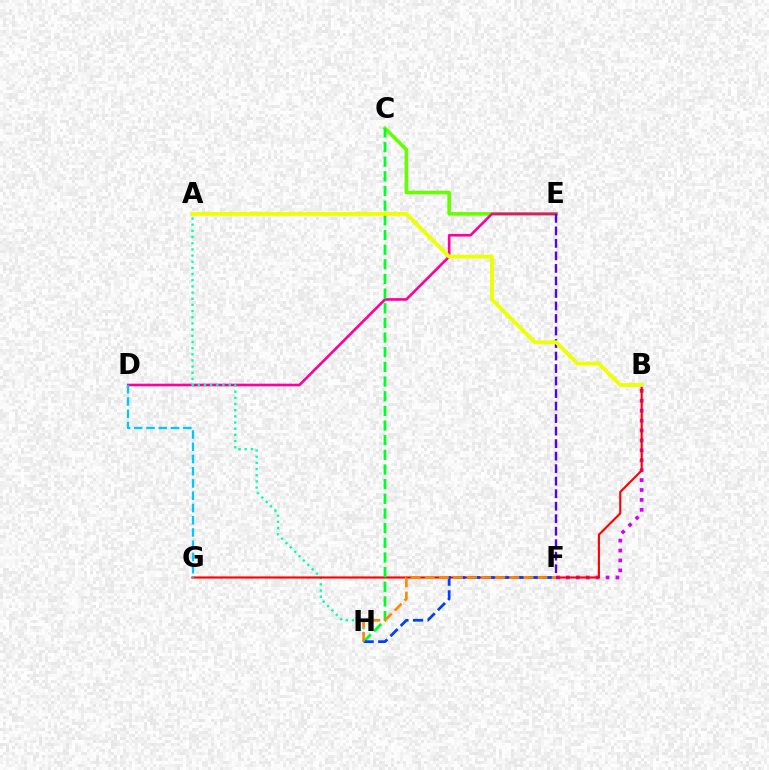{('B', 'F'): [{'color': '#d600ff', 'line_style': 'dotted', 'thickness': 2.69}], ('C', 'E'): [{'color': '#66ff00', 'line_style': 'solid', 'thickness': 2.61}], ('D', 'E'): [{'color': '#ff00a0', 'line_style': 'solid', 'thickness': 1.9}], ('A', 'H'): [{'color': '#00ffaf', 'line_style': 'dotted', 'thickness': 1.68}], ('B', 'G'): [{'color': '#ff0000', 'line_style': 'solid', 'thickness': 1.54}], ('C', 'H'): [{'color': '#00ff27', 'line_style': 'dashed', 'thickness': 1.99}], ('E', 'F'): [{'color': '#4f00ff', 'line_style': 'dashed', 'thickness': 1.7}], ('A', 'B'): [{'color': '#eeff00', 'line_style': 'solid', 'thickness': 2.77}], ('F', 'H'): [{'color': '#003fff', 'line_style': 'dashed', 'thickness': 1.98}, {'color': '#ff8800', 'line_style': 'dashed', 'thickness': 1.92}], ('D', 'G'): [{'color': '#00c7ff', 'line_style': 'dashed', 'thickness': 1.66}]}